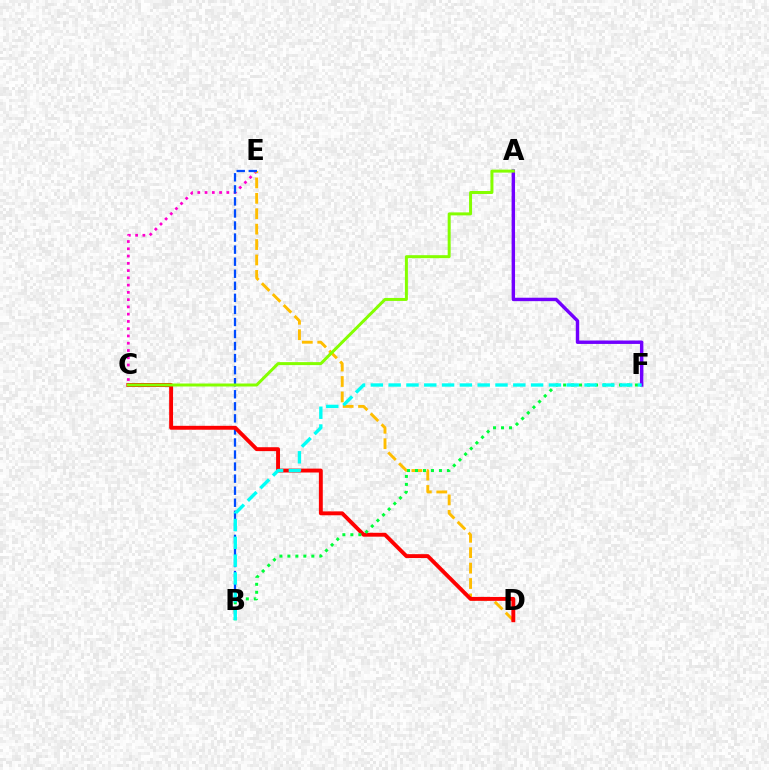{('C', 'E'): [{'color': '#ff00cf', 'line_style': 'dotted', 'thickness': 1.97}], ('D', 'E'): [{'color': '#ffbd00', 'line_style': 'dashed', 'thickness': 2.09}], ('B', 'E'): [{'color': '#004bff', 'line_style': 'dashed', 'thickness': 1.64}], ('C', 'D'): [{'color': '#ff0000', 'line_style': 'solid', 'thickness': 2.81}], ('B', 'F'): [{'color': '#00ff39', 'line_style': 'dotted', 'thickness': 2.17}, {'color': '#00fff6', 'line_style': 'dashed', 'thickness': 2.42}], ('A', 'F'): [{'color': '#7200ff', 'line_style': 'solid', 'thickness': 2.46}], ('A', 'C'): [{'color': '#84ff00', 'line_style': 'solid', 'thickness': 2.15}]}